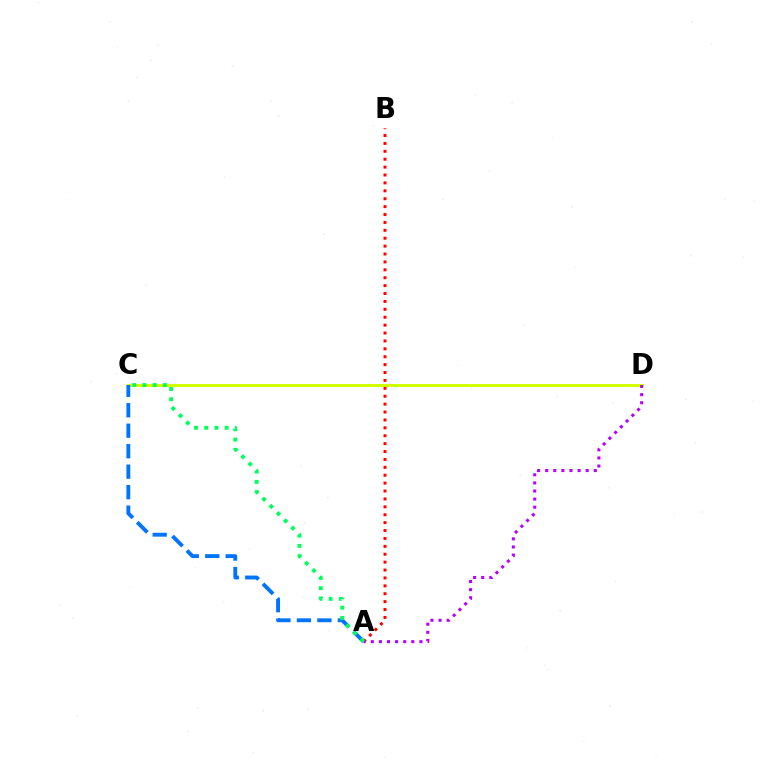{('A', 'B'): [{'color': '#ff0000', 'line_style': 'dotted', 'thickness': 2.15}], ('C', 'D'): [{'color': '#d1ff00', 'line_style': 'solid', 'thickness': 2.13}], ('A', 'C'): [{'color': '#0074ff', 'line_style': 'dashed', 'thickness': 2.78}, {'color': '#00ff5c', 'line_style': 'dotted', 'thickness': 2.78}], ('A', 'D'): [{'color': '#b900ff', 'line_style': 'dotted', 'thickness': 2.2}]}